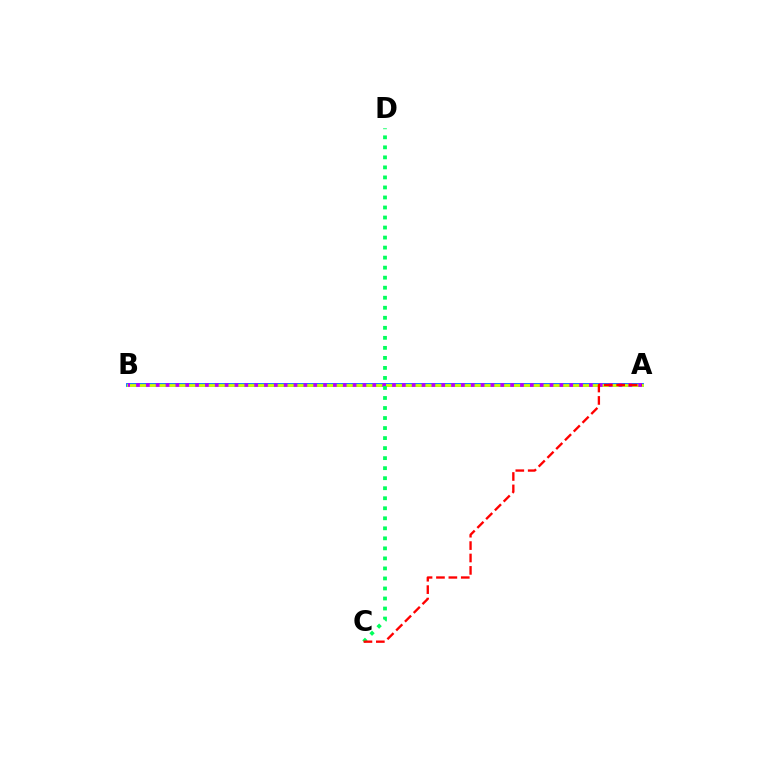{('A', 'B'): [{'color': '#0074ff', 'line_style': 'solid', 'thickness': 2.74}, {'color': '#d1ff00', 'line_style': 'solid', 'thickness': 2.01}, {'color': '#b900ff', 'line_style': 'dotted', 'thickness': 2.68}], ('C', 'D'): [{'color': '#00ff5c', 'line_style': 'dotted', 'thickness': 2.72}], ('A', 'C'): [{'color': '#ff0000', 'line_style': 'dashed', 'thickness': 1.68}]}